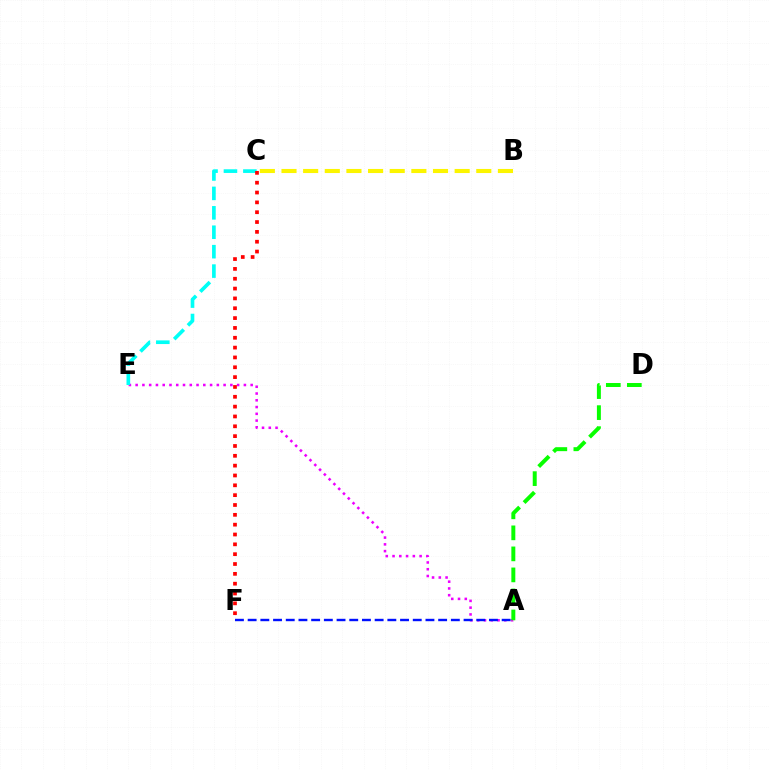{('A', 'E'): [{'color': '#ee00ff', 'line_style': 'dotted', 'thickness': 1.84}], ('B', 'C'): [{'color': '#fcf500', 'line_style': 'dashed', 'thickness': 2.94}], ('C', 'E'): [{'color': '#00fff6', 'line_style': 'dashed', 'thickness': 2.64}], ('C', 'F'): [{'color': '#ff0000', 'line_style': 'dotted', 'thickness': 2.67}], ('A', 'D'): [{'color': '#08ff00', 'line_style': 'dashed', 'thickness': 2.86}], ('A', 'F'): [{'color': '#0010ff', 'line_style': 'dashed', 'thickness': 1.73}]}